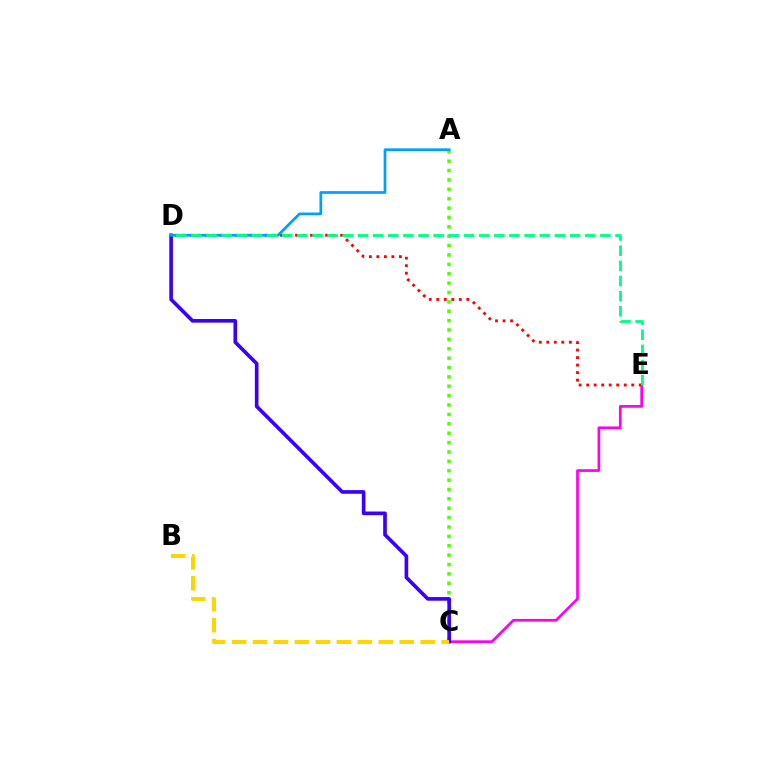{('C', 'E'): [{'color': '#ff00ed', 'line_style': 'solid', 'thickness': 1.94}], ('A', 'C'): [{'color': '#4fff00', 'line_style': 'dotted', 'thickness': 2.55}], ('C', 'D'): [{'color': '#3700ff', 'line_style': 'solid', 'thickness': 2.62}], ('D', 'E'): [{'color': '#ff0000', 'line_style': 'dotted', 'thickness': 2.04}, {'color': '#00ff86', 'line_style': 'dashed', 'thickness': 2.06}], ('A', 'D'): [{'color': '#009eff', 'line_style': 'solid', 'thickness': 1.96}], ('B', 'C'): [{'color': '#ffd500', 'line_style': 'dashed', 'thickness': 2.85}]}